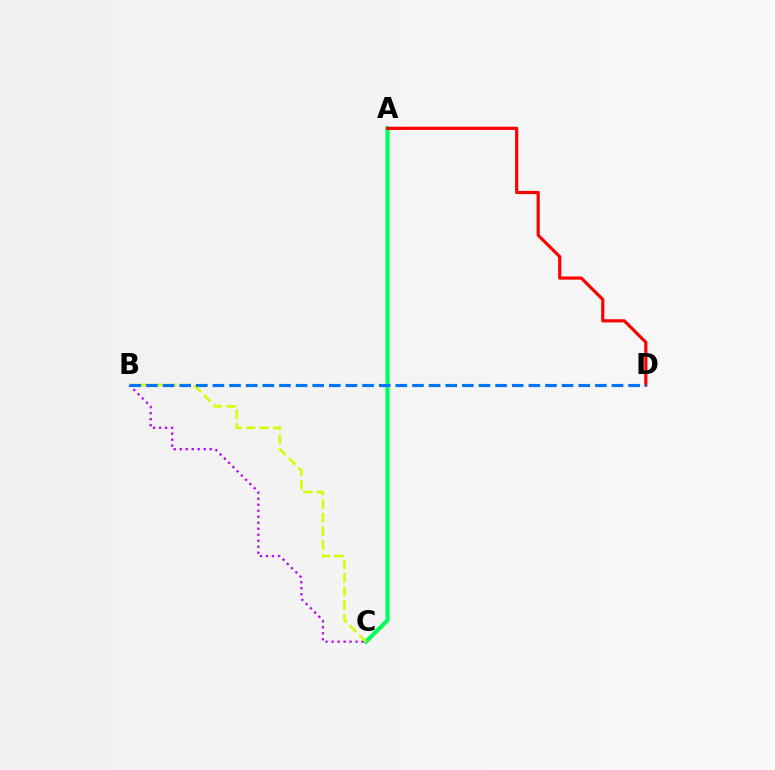{('A', 'C'): [{'color': '#00ff5c', 'line_style': 'solid', 'thickness': 3.0}], ('B', 'C'): [{'color': '#b900ff', 'line_style': 'dotted', 'thickness': 1.63}, {'color': '#d1ff00', 'line_style': 'dashed', 'thickness': 1.85}], ('A', 'D'): [{'color': '#ff0000', 'line_style': 'solid', 'thickness': 2.28}], ('B', 'D'): [{'color': '#0074ff', 'line_style': 'dashed', 'thickness': 2.26}]}